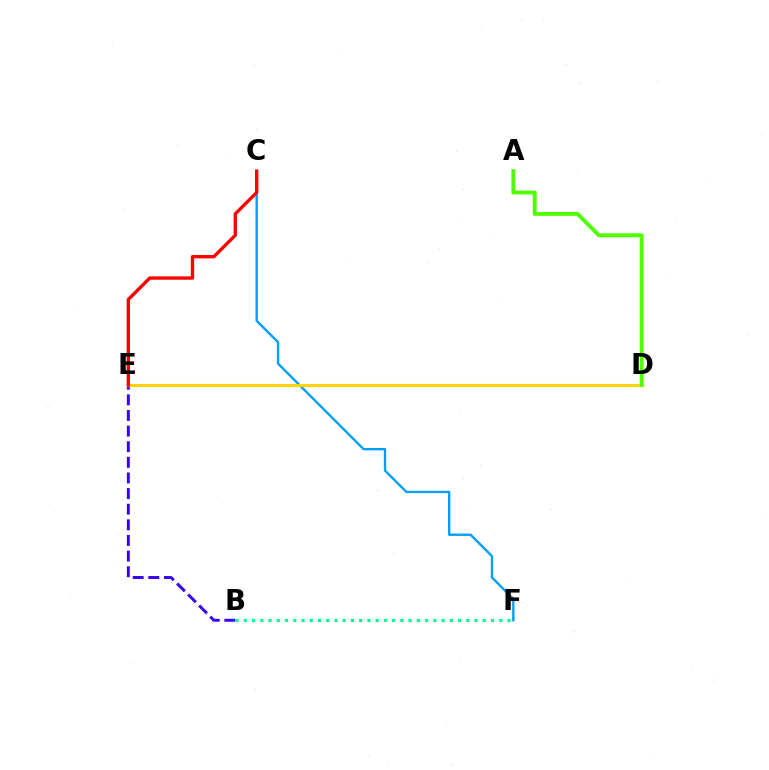{('B', 'E'): [{'color': '#3700ff', 'line_style': 'dashed', 'thickness': 2.12}], ('B', 'F'): [{'color': '#00ff86', 'line_style': 'dotted', 'thickness': 2.24}], ('D', 'E'): [{'color': '#ff00ed', 'line_style': 'dotted', 'thickness': 2.09}, {'color': '#ffd500', 'line_style': 'solid', 'thickness': 2.25}], ('C', 'F'): [{'color': '#009eff', 'line_style': 'solid', 'thickness': 1.69}], ('A', 'D'): [{'color': '#4fff00', 'line_style': 'solid', 'thickness': 2.8}], ('C', 'E'): [{'color': '#ff0000', 'line_style': 'solid', 'thickness': 2.41}]}